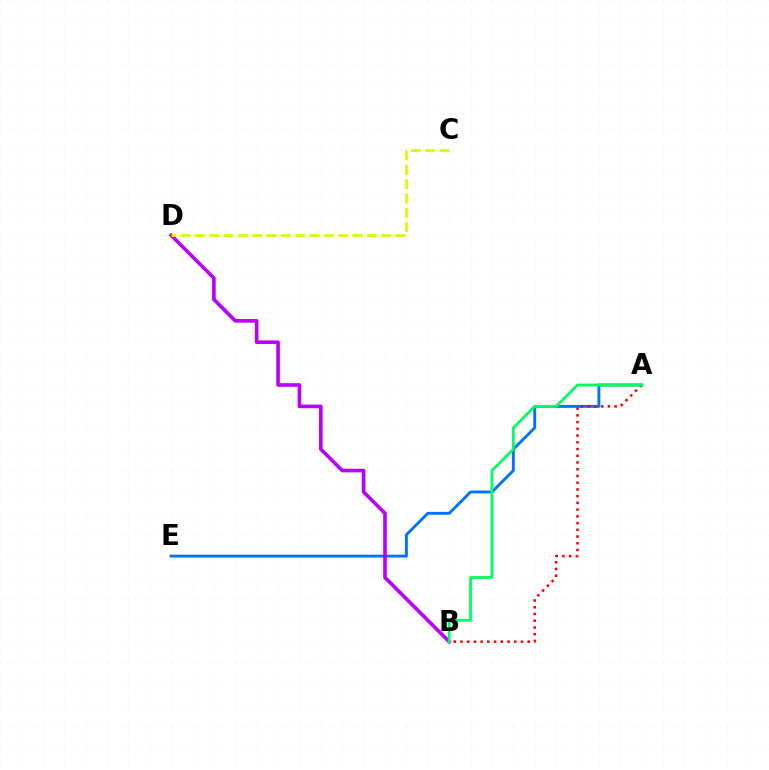{('A', 'E'): [{'color': '#0074ff', 'line_style': 'solid', 'thickness': 2.08}], ('B', 'D'): [{'color': '#b900ff', 'line_style': 'solid', 'thickness': 2.61}], ('A', 'B'): [{'color': '#ff0000', 'line_style': 'dotted', 'thickness': 1.83}, {'color': '#00ff5c', 'line_style': 'solid', 'thickness': 2.0}], ('C', 'D'): [{'color': '#d1ff00', 'line_style': 'dashed', 'thickness': 1.95}]}